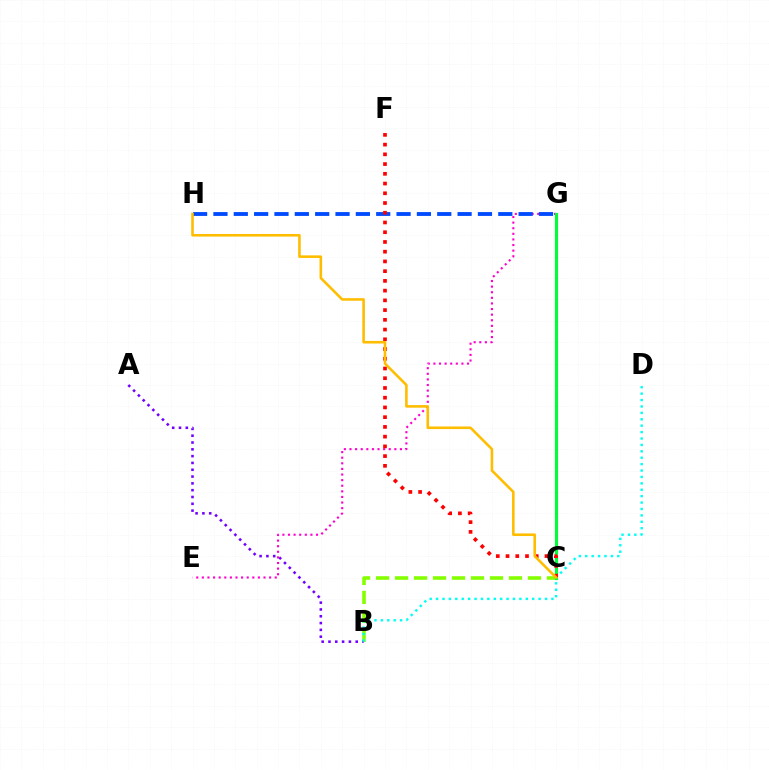{('B', 'C'): [{'color': '#84ff00', 'line_style': 'dashed', 'thickness': 2.58}], ('A', 'B'): [{'color': '#7200ff', 'line_style': 'dotted', 'thickness': 1.85}], ('E', 'G'): [{'color': '#ff00cf', 'line_style': 'dotted', 'thickness': 1.52}], ('C', 'G'): [{'color': '#00ff39', 'line_style': 'solid', 'thickness': 2.24}], ('G', 'H'): [{'color': '#004bff', 'line_style': 'dashed', 'thickness': 2.76}], ('B', 'D'): [{'color': '#00fff6', 'line_style': 'dotted', 'thickness': 1.74}], ('C', 'F'): [{'color': '#ff0000', 'line_style': 'dotted', 'thickness': 2.64}], ('C', 'H'): [{'color': '#ffbd00', 'line_style': 'solid', 'thickness': 1.87}]}